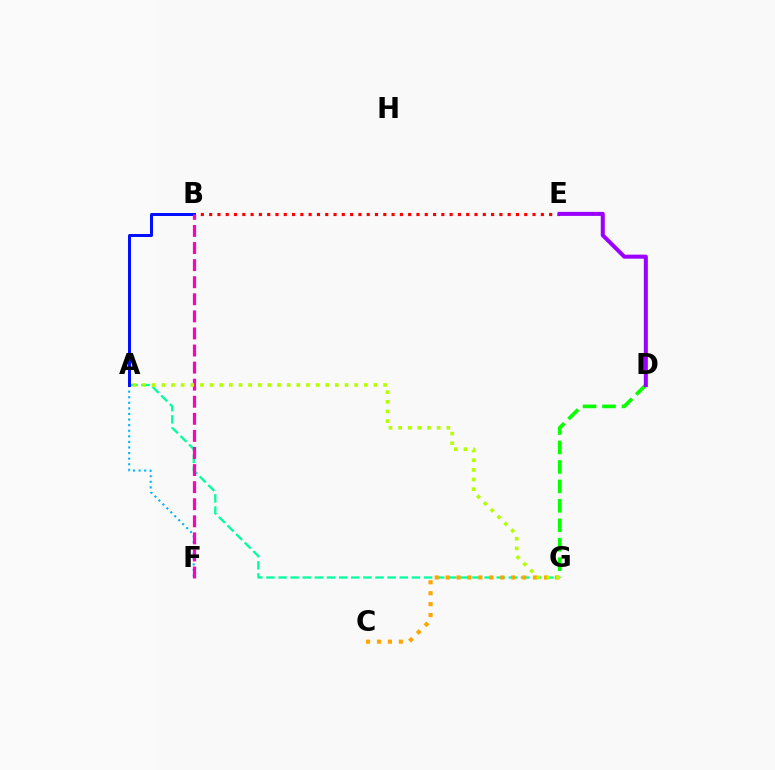{('A', 'F'): [{'color': '#00b5ff', 'line_style': 'dotted', 'thickness': 1.52}], ('A', 'G'): [{'color': '#00ff9d', 'line_style': 'dashed', 'thickness': 1.65}, {'color': '#b3ff00', 'line_style': 'dotted', 'thickness': 2.62}], ('B', 'E'): [{'color': '#ff0000', 'line_style': 'dotted', 'thickness': 2.25}], ('A', 'B'): [{'color': '#0010ff', 'line_style': 'solid', 'thickness': 2.17}], ('B', 'F'): [{'color': '#ff00bd', 'line_style': 'dashed', 'thickness': 2.32}], ('C', 'G'): [{'color': '#ffa500', 'line_style': 'dotted', 'thickness': 2.97}], ('D', 'G'): [{'color': '#08ff00', 'line_style': 'dashed', 'thickness': 2.64}], ('D', 'E'): [{'color': '#9b00ff', 'line_style': 'solid', 'thickness': 2.9}]}